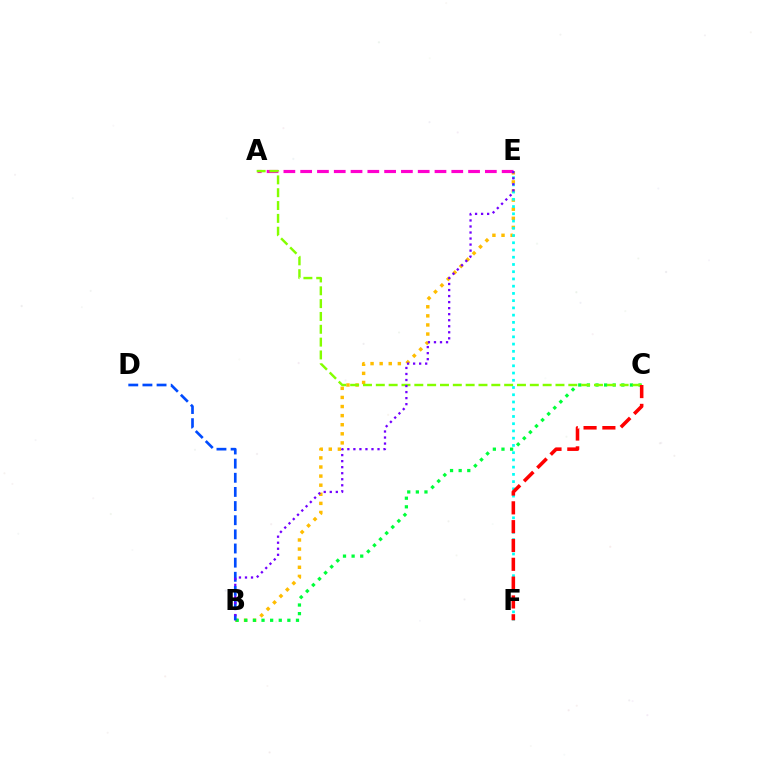{('B', 'E'): [{'color': '#ffbd00', 'line_style': 'dotted', 'thickness': 2.47}, {'color': '#7200ff', 'line_style': 'dotted', 'thickness': 1.64}], ('A', 'E'): [{'color': '#ff00cf', 'line_style': 'dashed', 'thickness': 2.28}], ('B', 'C'): [{'color': '#00ff39', 'line_style': 'dotted', 'thickness': 2.34}], ('A', 'C'): [{'color': '#84ff00', 'line_style': 'dashed', 'thickness': 1.74}], ('E', 'F'): [{'color': '#00fff6', 'line_style': 'dotted', 'thickness': 1.97}], ('C', 'F'): [{'color': '#ff0000', 'line_style': 'dashed', 'thickness': 2.56}], ('B', 'D'): [{'color': '#004bff', 'line_style': 'dashed', 'thickness': 1.92}]}